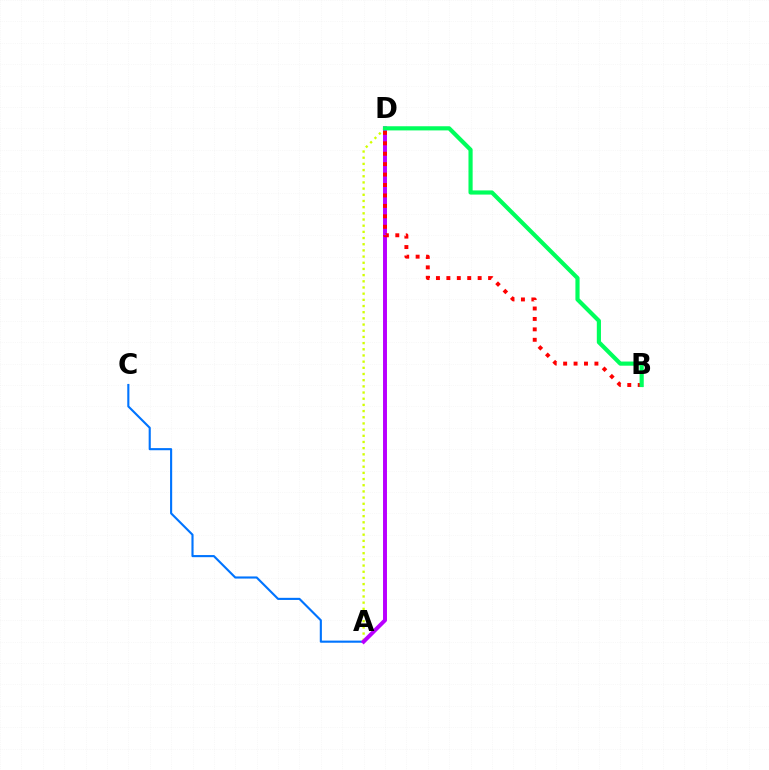{('A', 'C'): [{'color': '#0074ff', 'line_style': 'solid', 'thickness': 1.53}], ('A', 'D'): [{'color': '#d1ff00', 'line_style': 'dotted', 'thickness': 1.68}, {'color': '#b900ff', 'line_style': 'solid', 'thickness': 2.84}], ('B', 'D'): [{'color': '#ff0000', 'line_style': 'dotted', 'thickness': 2.83}, {'color': '#00ff5c', 'line_style': 'solid', 'thickness': 3.0}]}